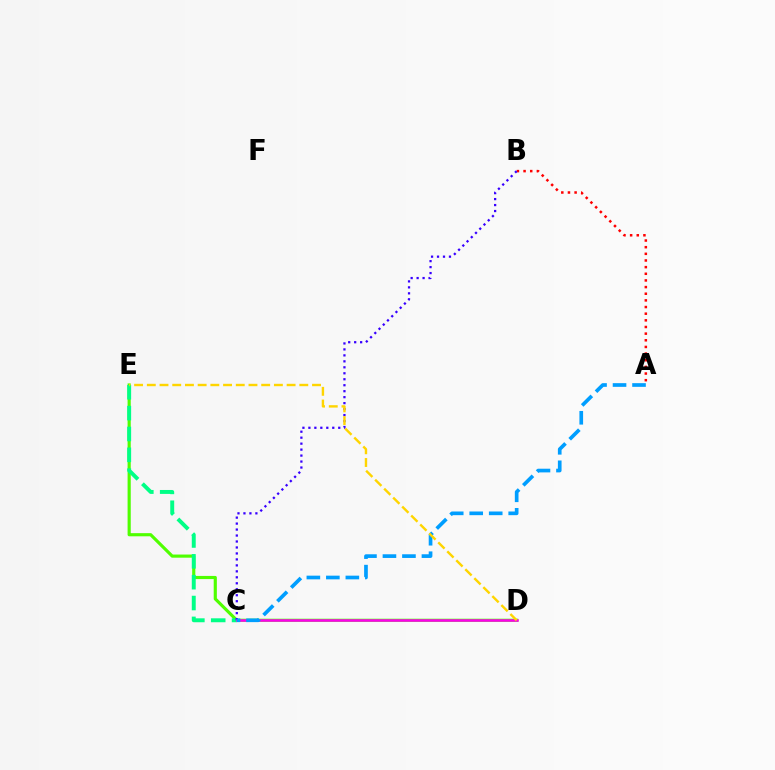{('A', 'B'): [{'color': '#ff0000', 'line_style': 'dotted', 'thickness': 1.81}], ('D', 'E'): [{'color': '#4fff00', 'line_style': 'solid', 'thickness': 2.27}, {'color': '#ffd500', 'line_style': 'dashed', 'thickness': 1.73}], ('C', 'E'): [{'color': '#00ff86', 'line_style': 'dashed', 'thickness': 2.83}], ('B', 'C'): [{'color': '#3700ff', 'line_style': 'dotted', 'thickness': 1.62}], ('C', 'D'): [{'color': '#ff00ed', 'line_style': 'solid', 'thickness': 1.84}], ('A', 'C'): [{'color': '#009eff', 'line_style': 'dashed', 'thickness': 2.65}]}